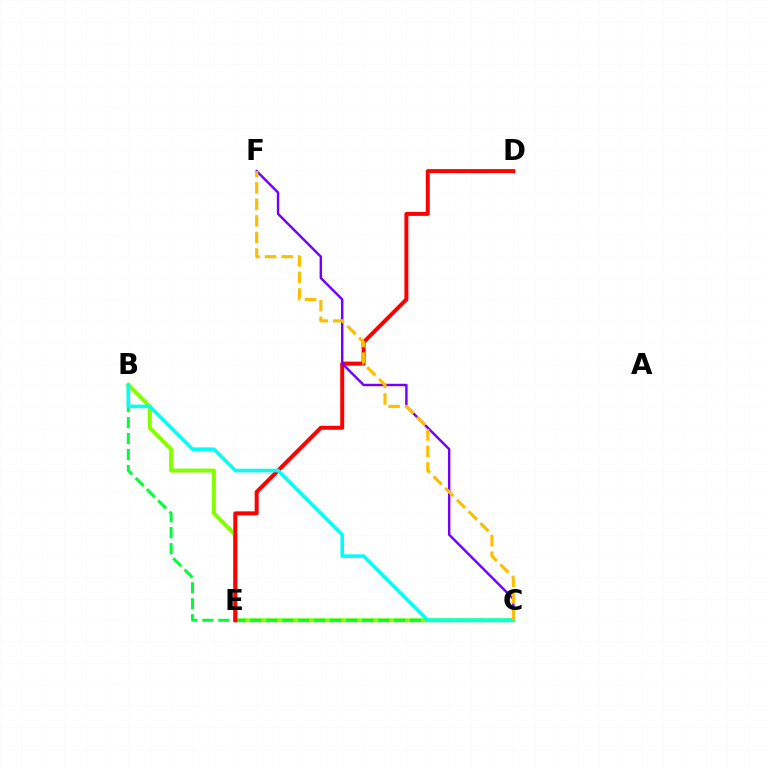{('C', 'E'): [{'color': '#004bff', 'line_style': 'dotted', 'thickness': 2.3}, {'color': '#ff00cf', 'line_style': 'dashed', 'thickness': 1.86}], ('B', 'C'): [{'color': '#84ff00', 'line_style': 'solid', 'thickness': 2.87}, {'color': '#00ff39', 'line_style': 'dashed', 'thickness': 2.17}, {'color': '#00fff6', 'line_style': 'solid', 'thickness': 2.58}], ('D', 'E'): [{'color': '#ff0000', 'line_style': 'solid', 'thickness': 2.87}], ('C', 'F'): [{'color': '#7200ff', 'line_style': 'solid', 'thickness': 1.75}, {'color': '#ffbd00', 'line_style': 'dashed', 'thickness': 2.25}]}